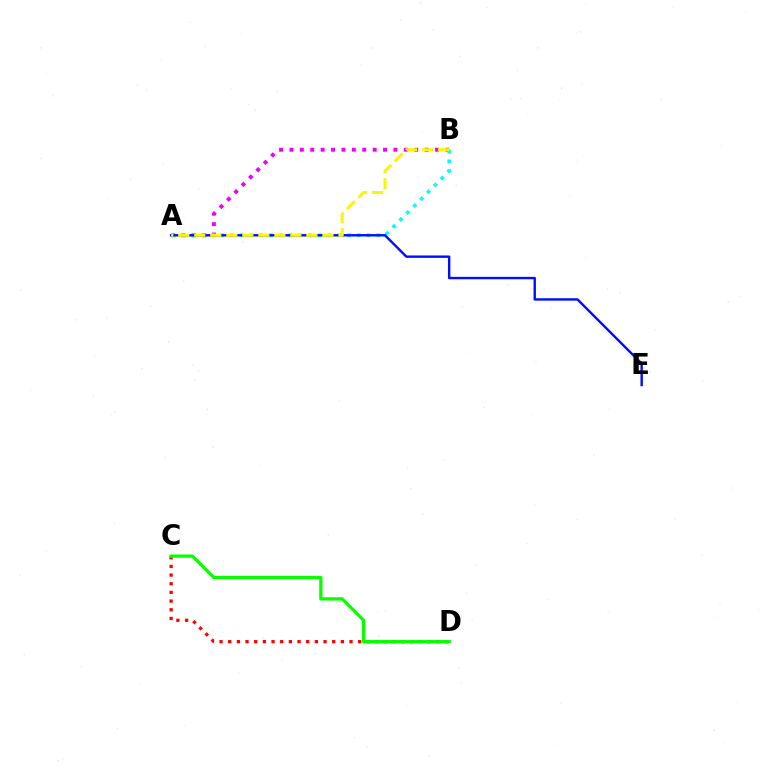{('A', 'B'): [{'color': '#ee00ff', 'line_style': 'dotted', 'thickness': 2.82}, {'color': '#00fff6', 'line_style': 'dotted', 'thickness': 2.65}, {'color': '#fcf500', 'line_style': 'dashed', 'thickness': 2.18}], ('C', 'D'): [{'color': '#ff0000', 'line_style': 'dotted', 'thickness': 2.35}, {'color': '#08ff00', 'line_style': 'solid', 'thickness': 2.36}], ('A', 'E'): [{'color': '#0010ff', 'line_style': 'solid', 'thickness': 1.74}]}